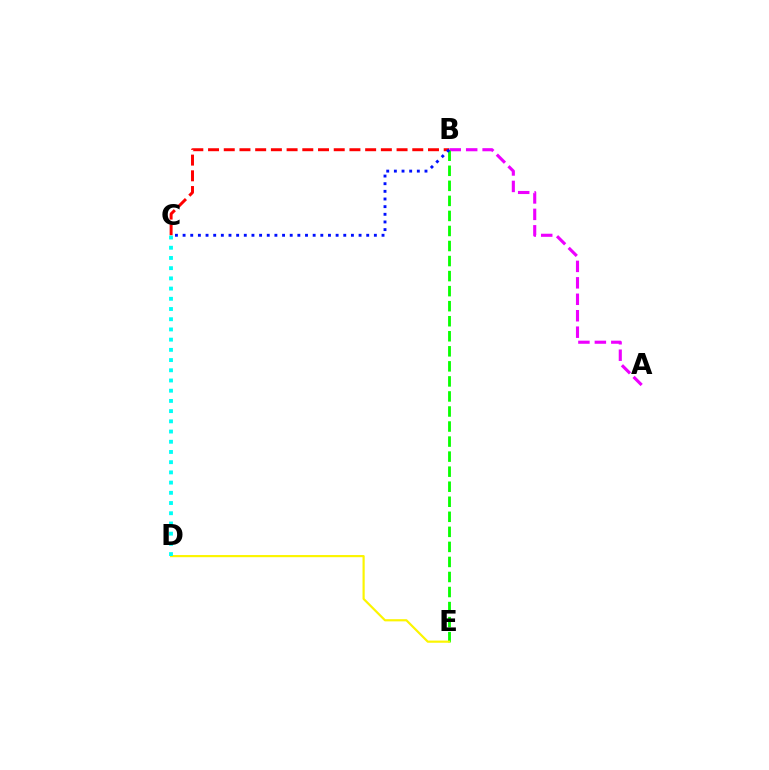{('A', 'B'): [{'color': '#ee00ff', 'line_style': 'dashed', 'thickness': 2.23}], ('B', 'C'): [{'color': '#ff0000', 'line_style': 'dashed', 'thickness': 2.13}, {'color': '#0010ff', 'line_style': 'dotted', 'thickness': 2.08}], ('B', 'E'): [{'color': '#08ff00', 'line_style': 'dashed', 'thickness': 2.04}], ('D', 'E'): [{'color': '#fcf500', 'line_style': 'solid', 'thickness': 1.57}], ('C', 'D'): [{'color': '#00fff6', 'line_style': 'dotted', 'thickness': 2.77}]}